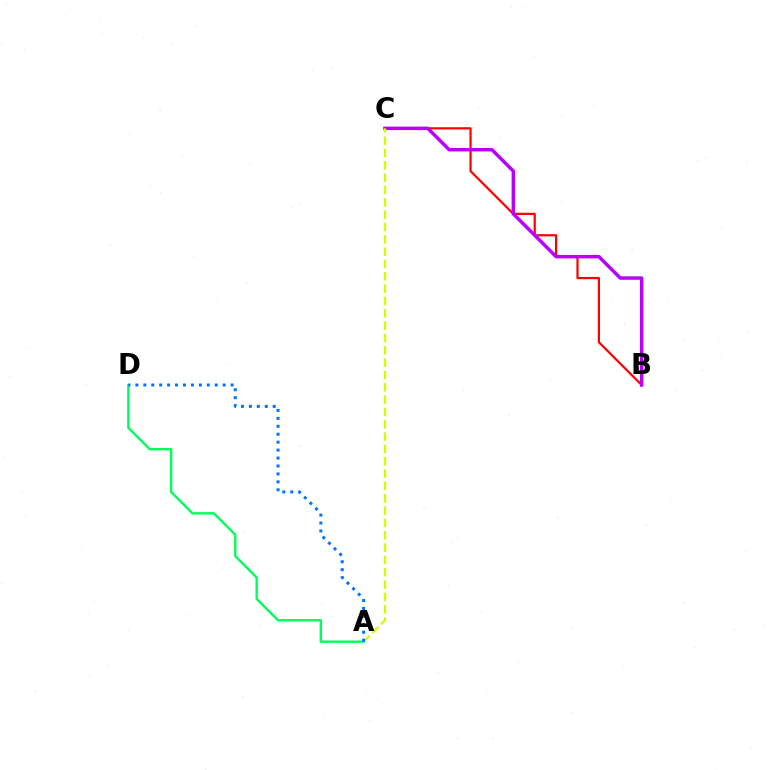{('B', 'C'): [{'color': '#ff0000', 'line_style': 'solid', 'thickness': 1.59}, {'color': '#b900ff', 'line_style': 'solid', 'thickness': 2.49}], ('A', 'C'): [{'color': '#d1ff00', 'line_style': 'dashed', 'thickness': 1.67}], ('A', 'D'): [{'color': '#00ff5c', 'line_style': 'solid', 'thickness': 1.72}, {'color': '#0074ff', 'line_style': 'dotted', 'thickness': 2.16}]}